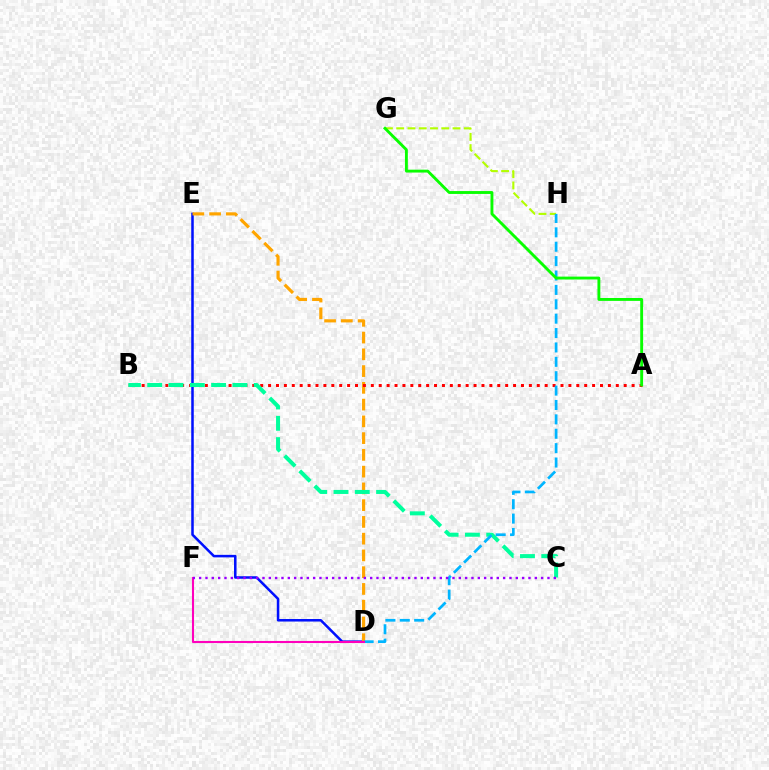{('D', 'E'): [{'color': '#0010ff', 'line_style': 'solid', 'thickness': 1.82}, {'color': '#ffa500', 'line_style': 'dashed', 'thickness': 2.28}], ('A', 'B'): [{'color': '#ff0000', 'line_style': 'dotted', 'thickness': 2.15}], ('B', 'C'): [{'color': '#00ff9d', 'line_style': 'dashed', 'thickness': 2.89}], ('G', 'H'): [{'color': '#b3ff00', 'line_style': 'dashed', 'thickness': 1.53}], ('D', 'H'): [{'color': '#00b5ff', 'line_style': 'dashed', 'thickness': 1.95}], ('D', 'F'): [{'color': '#ff00bd', 'line_style': 'solid', 'thickness': 1.5}], ('A', 'G'): [{'color': '#08ff00', 'line_style': 'solid', 'thickness': 2.07}], ('C', 'F'): [{'color': '#9b00ff', 'line_style': 'dotted', 'thickness': 1.72}]}